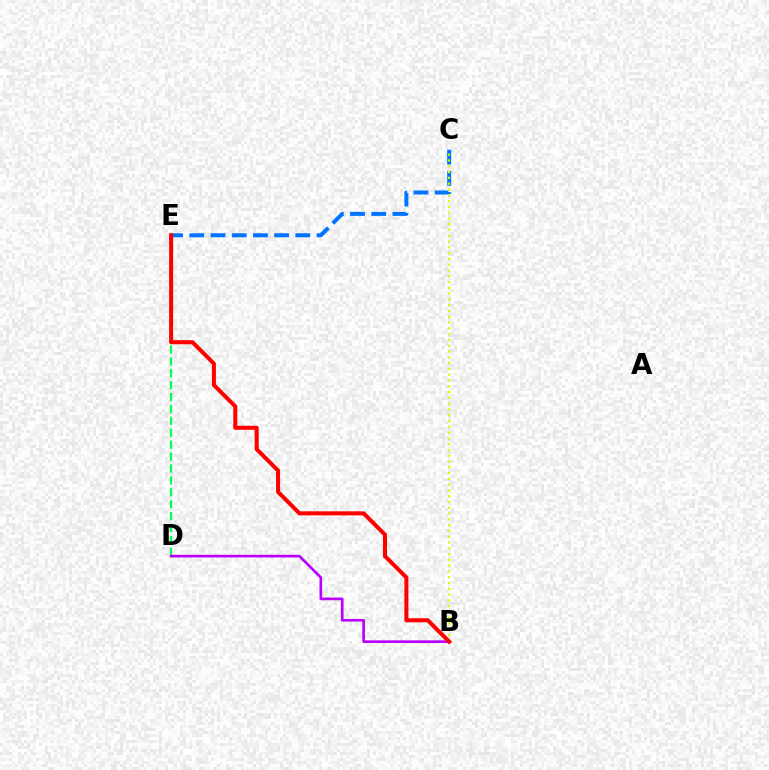{('C', 'E'): [{'color': '#0074ff', 'line_style': 'dashed', 'thickness': 2.88}], ('D', 'E'): [{'color': '#00ff5c', 'line_style': 'dashed', 'thickness': 1.62}], ('B', 'D'): [{'color': '#b900ff', 'line_style': 'solid', 'thickness': 1.91}], ('B', 'C'): [{'color': '#d1ff00', 'line_style': 'dotted', 'thickness': 1.57}], ('B', 'E'): [{'color': '#ff0000', 'line_style': 'solid', 'thickness': 2.9}]}